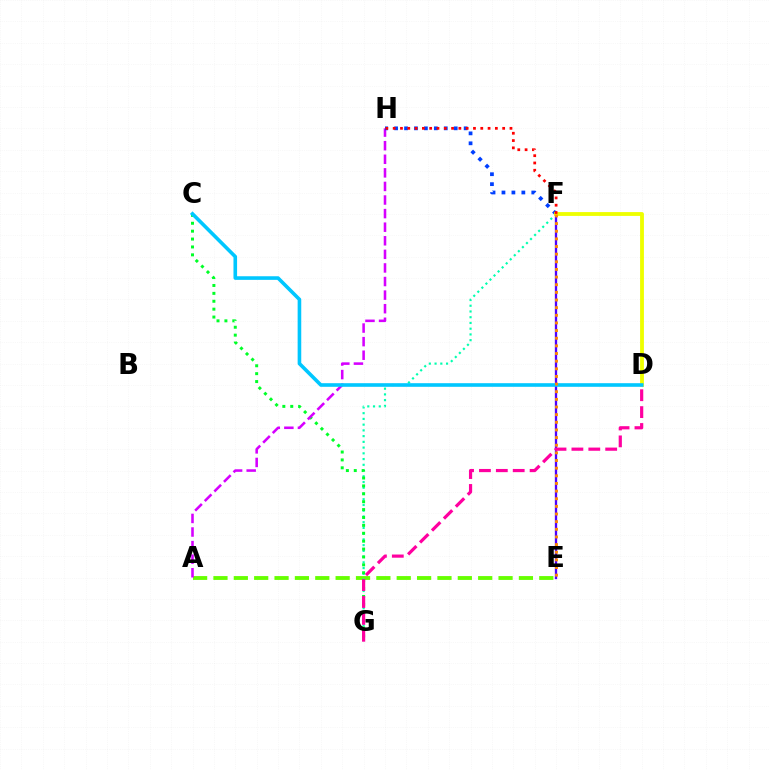{('E', 'F'): [{'color': '#4f00ff', 'line_style': 'solid', 'thickness': 1.66}, {'color': '#ff8800', 'line_style': 'dotted', 'thickness': 2.08}], ('A', 'E'): [{'color': '#66ff00', 'line_style': 'dashed', 'thickness': 2.77}], ('F', 'G'): [{'color': '#00ffaf', 'line_style': 'dotted', 'thickness': 1.56}], ('C', 'G'): [{'color': '#00ff27', 'line_style': 'dotted', 'thickness': 2.15}], ('A', 'H'): [{'color': '#d600ff', 'line_style': 'dashed', 'thickness': 1.85}], ('F', 'H'): [{'color': '#003fff', 'line_style': 'dotted', 'thickness': 2.7}, {'color': '#ff0000', 'line_style': 'dotted', 'thickness': 1.98}], ('D', 'F'): [{'color': '#eeff00', 'line_style': 'solid', 'thickness': 2.76}], ('C', 'D'): [{'color': '#00c7ff', 'line_style': 'solid', 'thickness': 2.6}], ('D', 'G'): [{'color': '#ff00a0', 'line_style': 'dashed', 'thickness': 2.29}]}